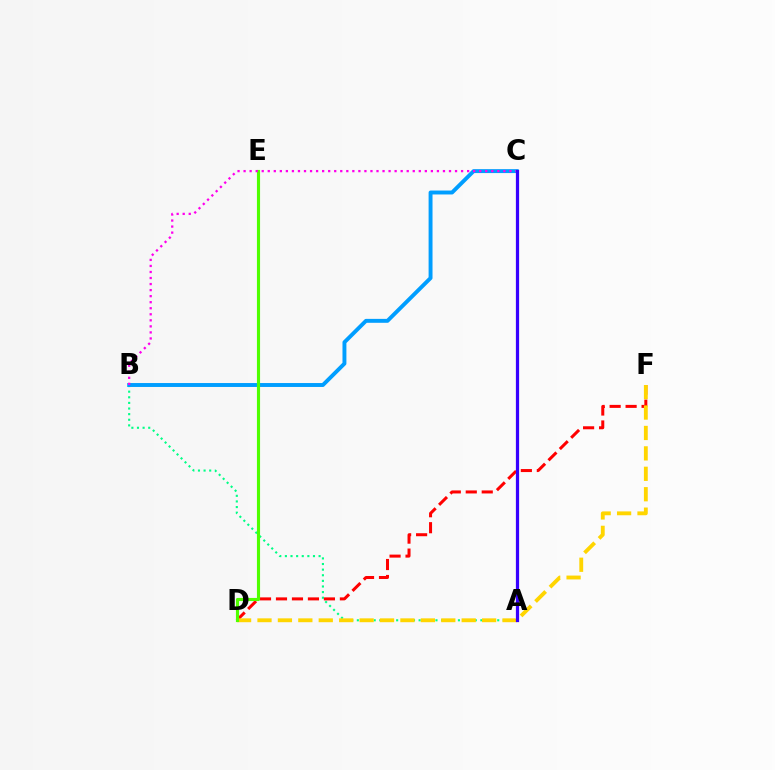{('A', 'B'): [{'color': '#00ff86', 'line_style': 'dotted', 'thickness': 1.53}], ('B', 'C'): [{'color': '#009eff', 'line_style': 'solid', 'thickness': 2.82}, {'color': '#ff00ed', 'line_style': 'dotted', 'thickness': 1.64}], ('D', 'F'): [{'color': '#ff0000', 'line_style': 'dashed', 'thickness': 2.17}, {'color': '#ffd500', 'line_style': 'dashed', 'thickness': 2.77}], ('D', 'E'): [{'color': '#4fff00', 'line_style': 'solid', 'thickness': 2.26}], ('A', 'C'): [{'color': '#3700ff', 'line_style': 'solid', 'thickness': 2.32}]}